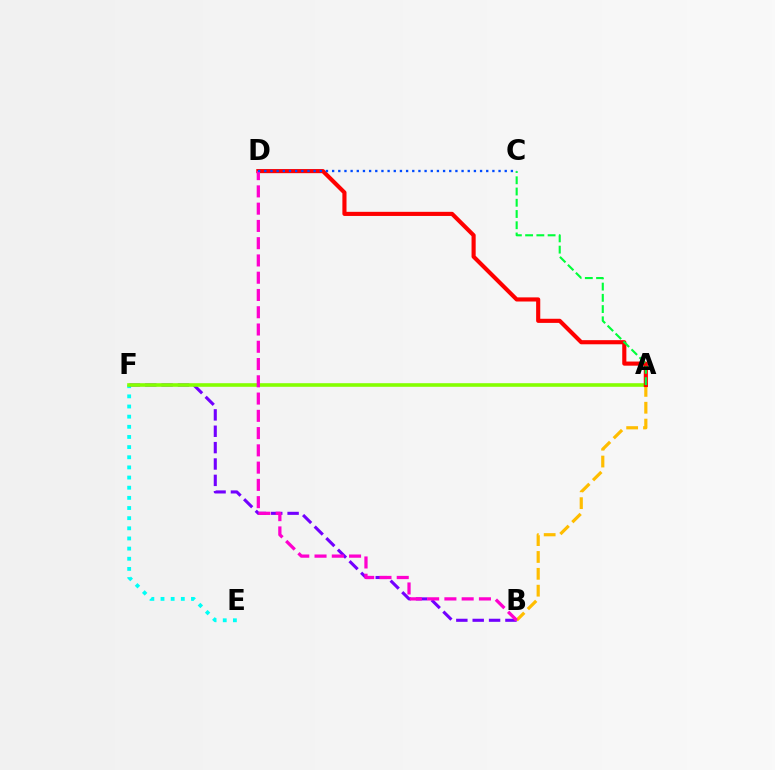{('E', 'F'): [{'color': '#00fff6', 'line_style': 'dotted', 'thickness': 2.76}], ('B', 'F'): [{'color': '#7200ff', 'line_style': 'dashed', 'thickness': 2.22}], ('A', 'B'): [{'color': '#ffbd00', 'line_style': 'dashed', 'thickness': 2.29}], ('A', 'F'): [{'color': '#84ff00', 'line_style': 'solid', 'thickness': 2.59}], ('A', 'D'): [{'color': '#ff0000', 'line_style': 'solid', 'thickness': 2.97}], ('B', 'D'): [{'color': '#ff00cf', 'line_style': 'dashed', 'thickness': 2.35}], ('A', 'C'): [{'color': '#00ff39', 'line_style': 'dashed', 'thickness': 1.53}], ('C', 'D'): [{'color': '#004bff', 'line_style': 'dotted', 'thickness': 1.67}]}